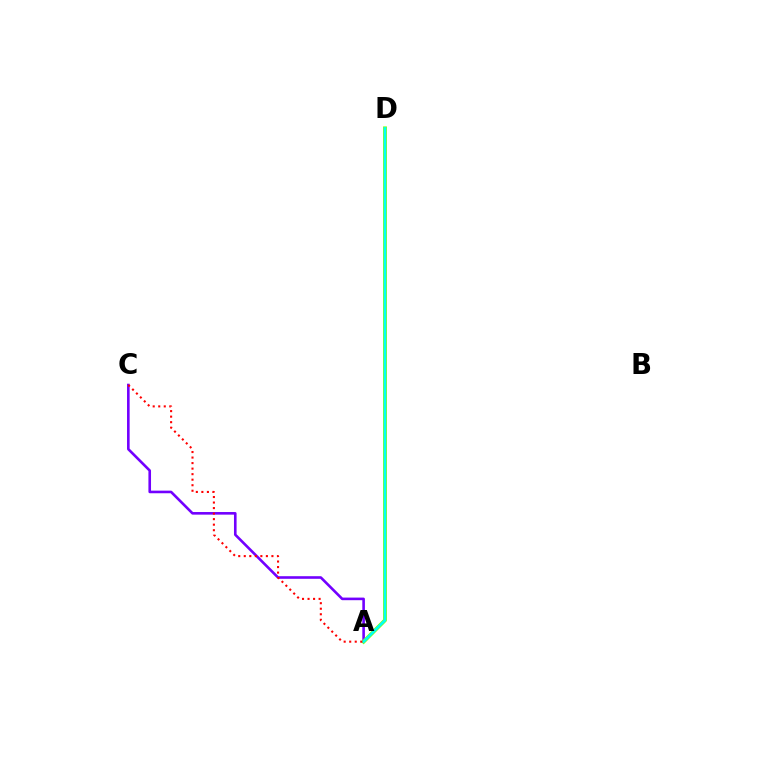{('A', 'C'): [{'color': '#7200ff', 'line_style': 'solid', 'thickness': 1.88}, {'color': '#ff0000', 'line_style': 'dotted', 'thickness': 1.5}], ('A', 'D'): [{'color': '#84ff00', 'line_style': 'solid', 'thickness': 2.75}, {'color': '#00fff6', 'line_style': 'solid', 'thickness': 1.87}]}